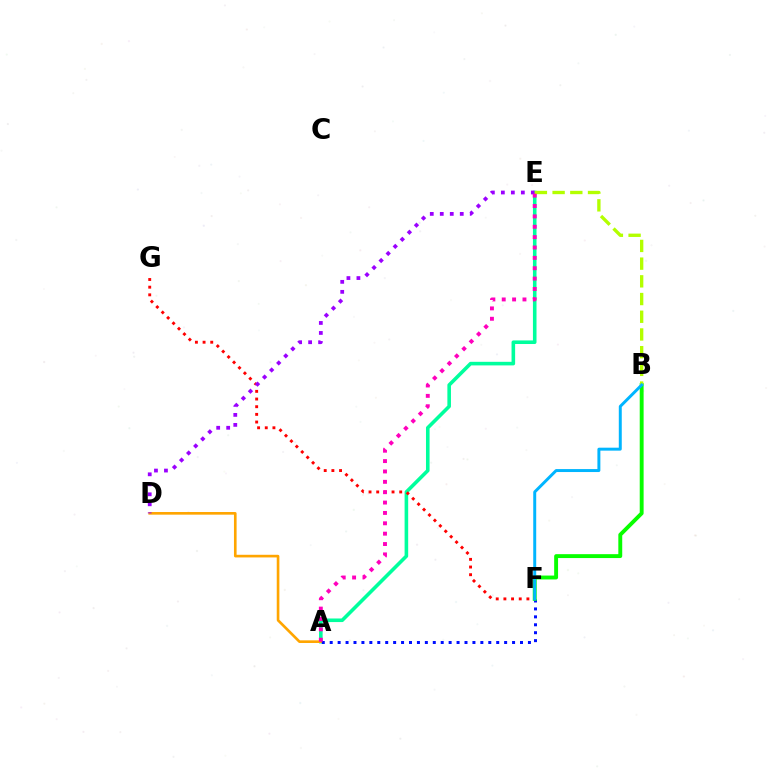{('A', 'E'): [{'color': '#00ff9d', 'line_style': 'solid', 'thickness': 2.58}, {'color': '#ff00bd', 'line_style': 'dotted', 'thickness': 2.82}], ('A', 'D'): [{'color': '#ffa500', 'line_style': 'solid', 'thickness': 1.9}], ('F', 'G'): [{'color': '#ff0000', 'line_style': 'dotted', 'thickness': 2.08}], ('A', 'F'): [{'color': '#0010ff', 'line_style': 'dotted', 'thickness': 2.15}], ('D', 'E'): [{'color': '#9b00ff', 'line_style': 'dotted', 'thickness': 2.72}], ('B', 'F'): [{'color': '#08ff00', 'line_style': 'solid', 'thickness': 2.8}, {'color': '#00b5ff', 'line_style': 'solid', 'thickness': 2.13}], ('B', 'E'): [{'color': '#b3ff00', 'line_style': 'dashed', 'thickness': 2.41}]}